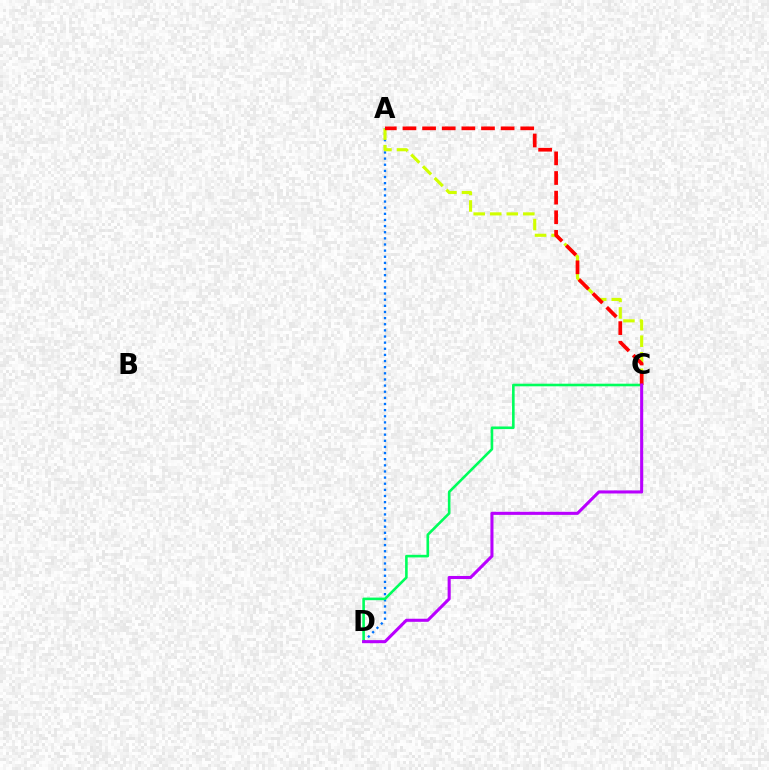{('A', 'D'): [{'color': '#0074ff', 'line_style': 'dotted', 'thickness': 1.67}], ('A', 'C'): [{'color': '#d1ff00', 'line_style': 'dashed', 'thickness': 2.25}, {'color': '#ff0000', 'line_style': 'dashed', 'thickness': 2.67}], ('C', 'D'): [{'color': '#00ff5c', 'line_style': 'solid', 'thickness': 1.88}, {'color': '#b900ff', 'line_style': 'solid', 'thickness': 2.21}]}